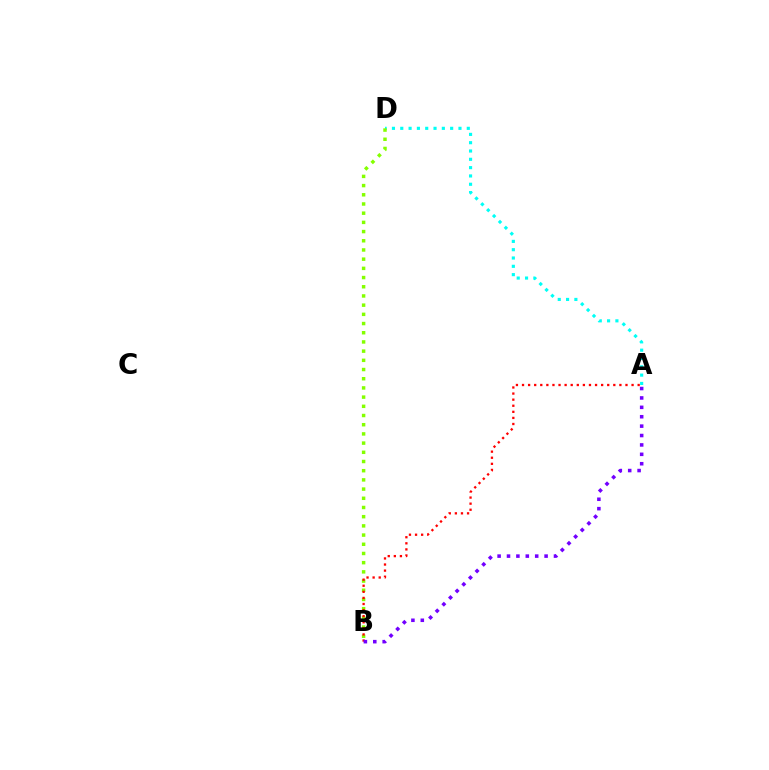{('A', 'D'): [{'color': '#00fff6', 'line_style': 'dotted', 'thickness': 2.26}], ('B', 'D'): [{'color': '#84ff00', 'line_style': 'dotted', 'thickness': 2.5}], ('A', 'B'): [{'color': '#ff0000', 'line_style': 'dotted', 'thickness': 1.65}, {'color': '#7200ff', 'line_style': 'dotted', 'thickness': 2.55}]}